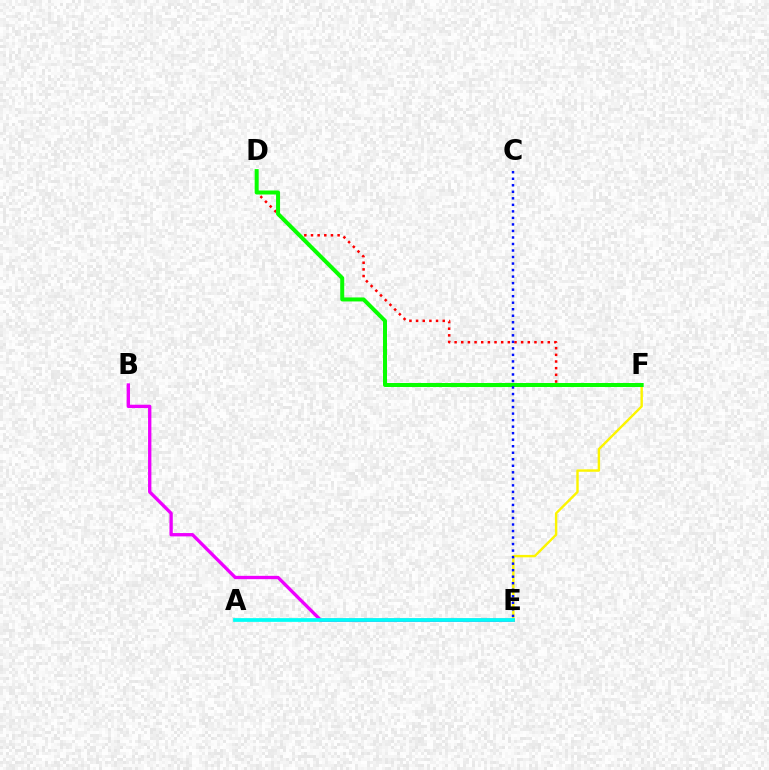{('B', 'E'): [{'color': '#ee00ff', 'line_style': 'solid', 'thickness': 2.4}], ('D', 'F'): [{'color': '#ff0000', 'line_style': 'dotted', 'thickness': 1.81}, {'color': '#08ff00', 'line_style': 'solid', 'thickness': 2.88}], ('E', 'F'): [{'color': '#fcf500', 'line_style': 'solid', 'thickness': 1.74}], ('C', 'E'): [{'color': '#0010ff', 'line_style': 'dotted', 'thickness': 1.77}], ('A', 'E'): [{'color': '#00fff6', 'line_style': 'solid', 'thickness': 2.68}]}